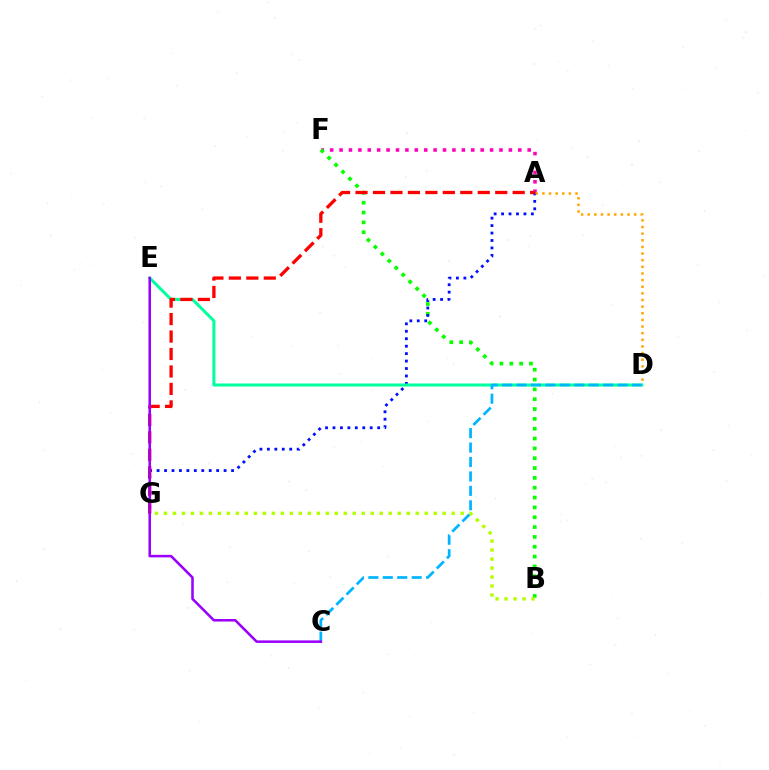{('A', 'F'): [{'color': '#ff00bd', 'line_style': 'dotted', 'thickness': 2.56}], ('B', 'F'): [{'color': '#08ff00', 'line_style': 'dotted', 'thickness': 2.67}], ('A', 'G'): [{'color': '#0010ff', 'line_style': 'dotted', 'thickness': 2.02}, {'color': '#ff0000', 'line_style': 'dashed', 'thickness': 2.37}], ('A', 'D'): [{'color': '#ffa500', 'line_style': 'dotted', 'thickness': 1.8}], ('D', 'E'): [{'color': '#00ff9d', 'line_style': 'solid', 'thickness': 2.17}], ('C', 'D'): [{'color': '#00b5ff', 'line_style': 'dashed', 'thickness': 1.96}], ('C', 'E'): [{'color': '#9b00ff', 'line_style': 'solid', 'thickness': 1.84}], ('B', 'G'): [{'color': '#b3ff00', 'line_style': 'dotted', 'thickness': 2.44}]}